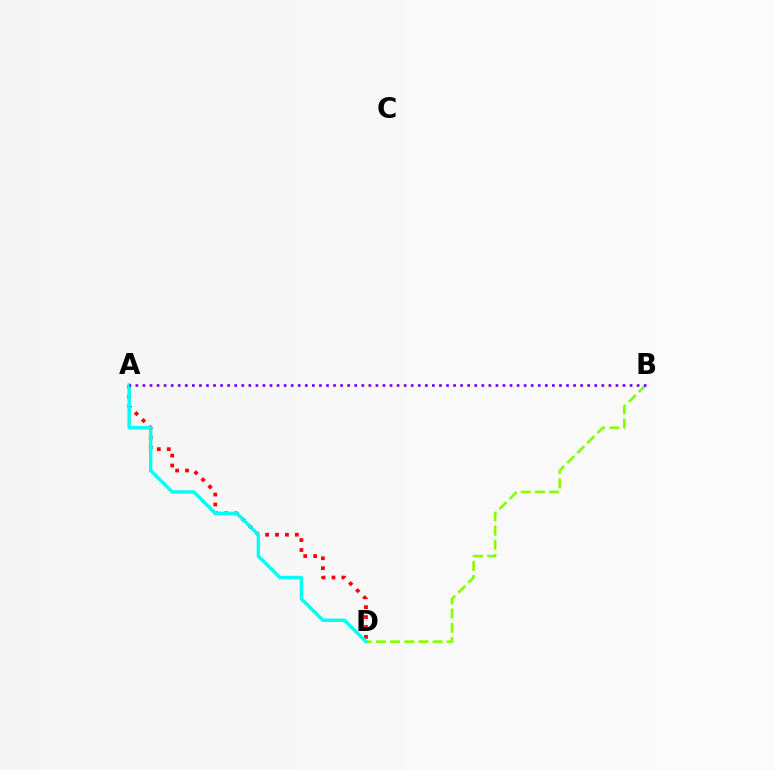{('B', 'D'): [{'color': '#84ff00', 'line_style': 'dashed', 'thickness': 1.93}], ('A', 'D'): [{'color': '#ff0000', 'line_style': 'dotted', 'thickness': 2.7}, {'color': '#00fff6', 'line_style': 'solid', 'thickness': 2.46}], ('A', 'B'): [{'color': '#7200ff', 'line_style': 'dotted', 'thickness': 1.92}]}